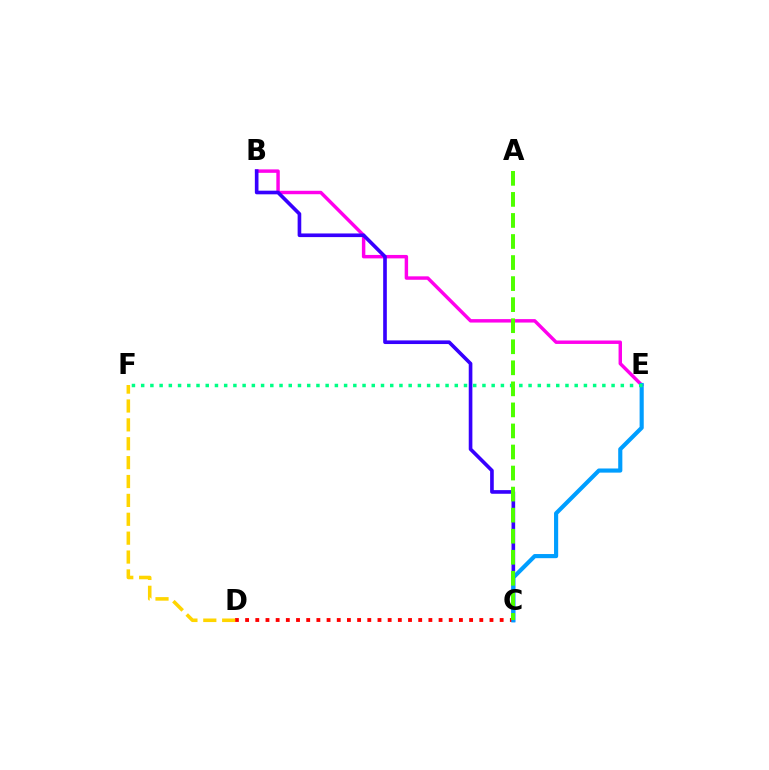{('B', 'E'): [{'color': '#ff00ed', 'line_style': 'solid', 'thickness': 2.48}], ('B', 'C'): [{'color': '#3700ff', 'line_style': 'solid', 'thickness': 2.62}], ('C', 'D'): [{'color': '#ff0000', 'line_style': 'dotted', 'thickness': 2.77}], ('D', 'F'): [{'color': '#ffd500', 'line_style': 'dashed', 'thickness': 2.57}], ('C', 'E'): [{'color': '#009eff', 'line_style': 'solid', 'thickness': 2.98}], ('E', 'F'): [{'color': '#00ff86', 'line_style': 'dotted', 'thickness': 2.51}], ('A', 'C'): [{'color': '#4fff00', 'line_style': 'dashed', 'thickness': 2.86}]}